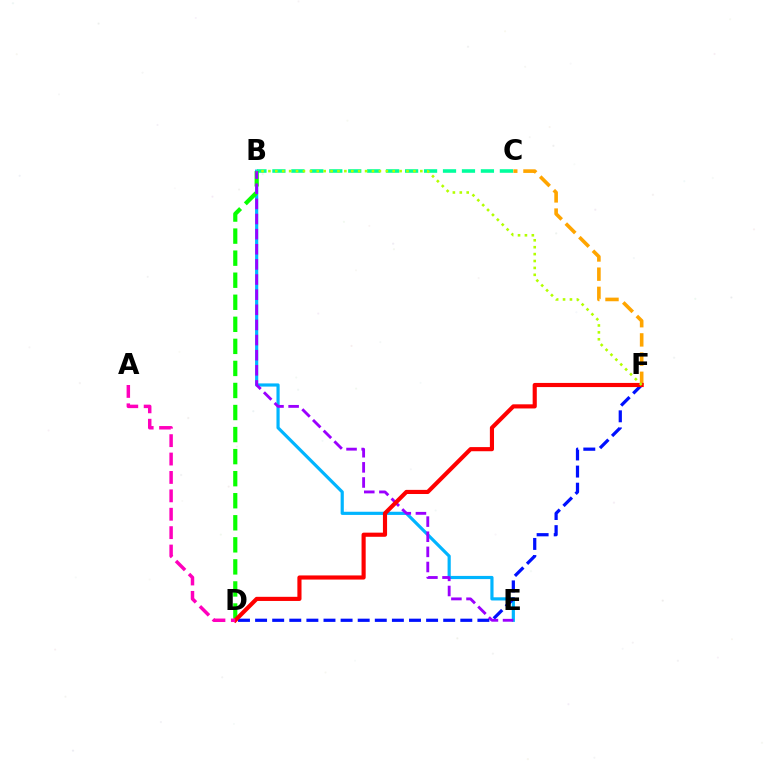{('C', 'F'): [{'color': '#ffa500', 'line_style': 'dashed', 'thickness': 2.61}], ('B', 'E'): [{'color': '#00b5ff', 'line_style': 'solid', 'thickness': 2.29}, {'color': '#9b00ff', 'line_style': 'dashed', 'thickness': 2.06}], ('B', 'C'): [{'color': '#00ff9d', 'line_style': 'dashed', 'thickness': 2.58}], ('D', 'F'): [{'color': '#0010ff', 'line_style': 'dashed', 'thickness': 2.32}, {'color': '#ff0000', 'line_style': 'solid', 'thickness': 2.98}], ('B', 'D'): [{'color': '#08ff00', 'line_style': 'dashed', 'thickness': 3.0}], ('B', 'F'): [{'color': '#b3ff00', 'line_style': 'dotted', 'thickness': 1.88}], ('A', 'D'): [{'color': '#ff00bd', 'line_style': 'dashed', 'thickness': 2.5}]}